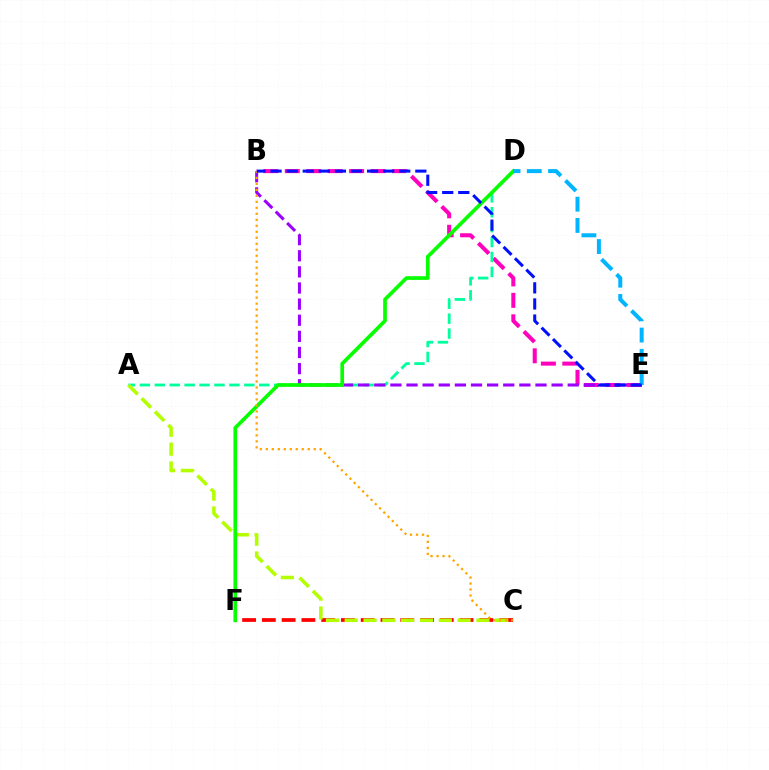{('C', 'F'): [{'color': '#ff0000', 'line_style': 'dashed', 'thickness': 2.69}], ('B', 'E'): [{'color': '#ff00bd', 'line_style': 'dashed', 'thickness': 2.91}, {'color': '#9b00ff', 'line_style': 'dashed', 'thickness': 2.19}, {'color': '#0010ff', 'line_style': 'dashed', 'thickness': 2.19}], ('A', 'D'): [{'color': '#00ff9d', 'line_style': 'dashed', 'thickness': 2.03}], ('A', 'C'): [{'color': '#b3ff00', 'line_style': 'dashed', 'thickness': 2.56}], ('D', 'F'): [{'color': '#08ff00', 'line_style': 'solid', 'thickness': 2.66}], ('D', 'E'): [{'color': '#00b5ff', 'line_style': 'dashed', 'thickness': 2.89}], ('B', 'C'): [{'color': '#ffa500', 'line_style': 'dotted', 'thickness': 1.63}]}